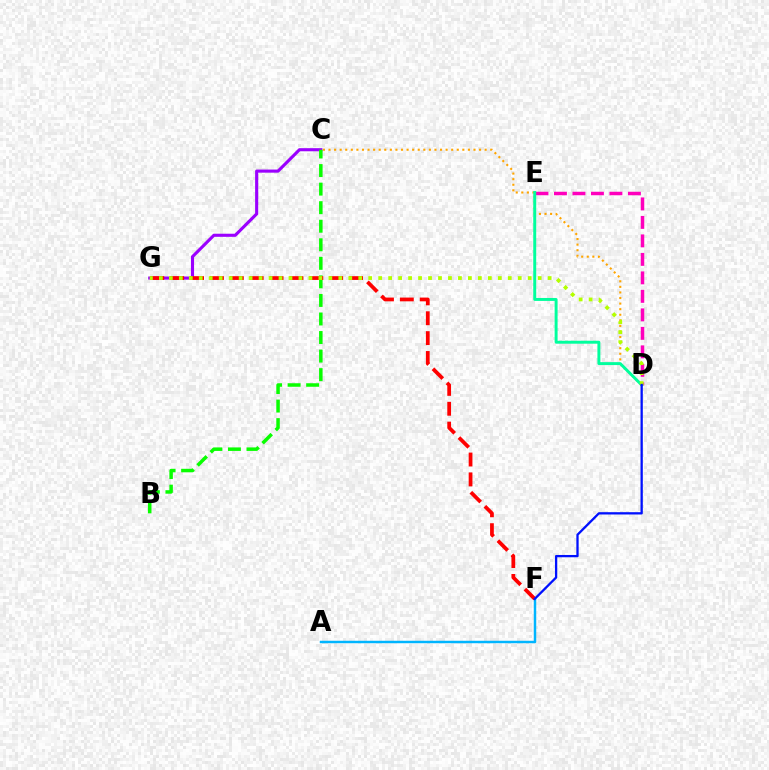{('C', 'D'): [{'color': '#ffa500', 'line_style': 'dotted', 'thickness': 1.51}], ('D', 'E'): [{'color': '#ff00bd', 'line_style': 'dashed', 'thickness': 2.51}, {'color': '#00ff9d', 'line_style': 'solid', 'thickness': 2.12}], ('C', 'G'): [{'color': '#9b00ff', 'line_style': 'solid', 'thickness': 2.23}], ('B', 'C'): [{'color': '#08ff00', 'line_style': 'dashed', 'thickness': 2.52}], ('A', 'F'): [{'color': '#00b5ff', 'line_style': 'solid', 'thickness': 1.77}], ('F', 'G'): [{'color': '#ff0000', 'line_style': 'dashed', 'thickness': 2.7}], ('D', 'G'): [{'color': '#b3ff00', 'line_style': 'dotted', 'thickness': 2.71}], ('D', 'F'): [{'color': '#0010ff', 'line_style': 'solid', 'thickness': 1.65}]}